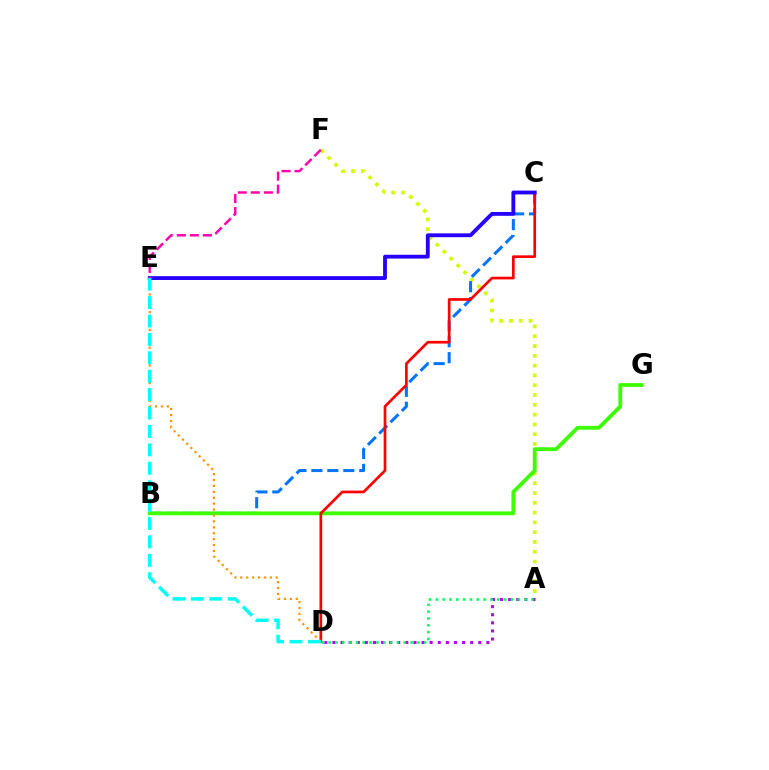{('A', 'F'): [{'color': '#d1ff00', 'line_style': 'dotted', 'thickness': 2.66}], ('B', 'C'): [{'color': '#0074ff', 'line_style': 'dashed', 'thickness': 2.17}], ('B', 'G'): [{'color': '#3dff00', 'line_style': 'solid', 'thickness': 2.75}], ('A', 'D'): [{'color': '#b900ff', 'line_style': 'dotted', 'thickness': 2.2}, {'color': '#00ff5c', 'line_style': 'dotted', 'thickness': 1.86}], ('C', 'D'): [{'color': '#ff0000', 'line_style': 'solid', 'thickness': 1.93}], ('C', 'E'): [{'color': '#2500ff', 'line_style': 'solid', 'thickness': 2.76}], ('D', 'E'): [{'color': '#ff9400', 'line_style': 'dotted', 'thickness': 1.61}, {'color': '#00fff6', 'line_style': 'dashed', 'thickness': 2.5}], ('E', 'F'): [{'color': '#ff00ac', 'line_style': 'dashed', 'thickness': 1.77}]}